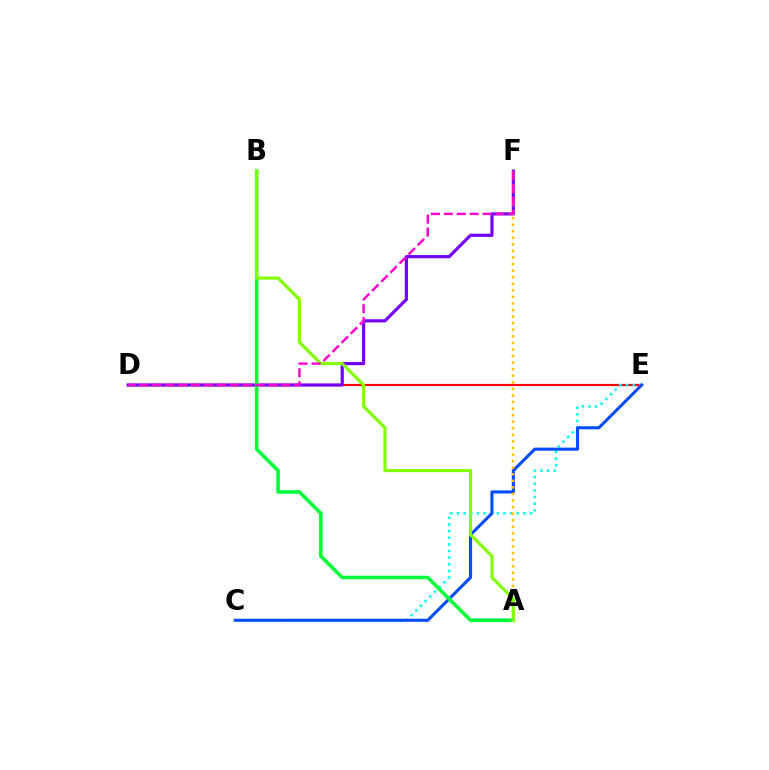{('D', 'E'): [{'color': '#ff0000', 'line_style': 'solid', 'thickness': 1.57}], ('C', 'E'): [{'color': '#00fff6', 'line_style': 'dotted', 'thickness': 1.81}, {'color': '#004bff', 'line_style': 'solid', 'thickness': 2.21}], ('D', 'F'): [{'color': '#7200ff', 'line_style': 'solid', 'thickness': 2.28}, {'color': '#ff00cf', 'line_style': 'dashed', 'thickness': 1.75}], ('A', 'B'): [{'color': '#00ff39', 'line_style': 'solid', 'thickness': 2.54}, {'color': '#84ff00', 'line_style': 'solid', 'thickness': 2.27}], ('A', 'F'): [{'color': '#ffbd00', 'line_style': 'dotted', 'thickness': 1.78}]}